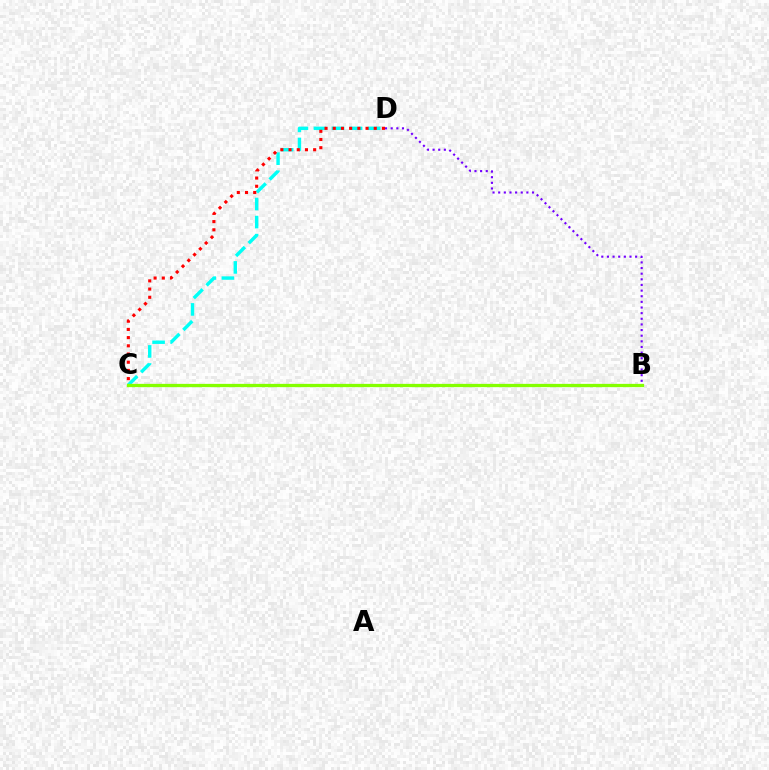{('C', 'D'): [{'color': '#00fff6', 'line_style': 'dashed', 'thickness': 2.45}, {'color': '#ff0000', 'line_style': 'dotted', 'thickness': 2.23}], ('B', 'D'): [{'color': '#7200ff', 'line_style': 'dotted', 'thickness': 1.53}], ('B', 'C'): [{'color': '#84ff00', 'line_style': 'solid', 'thickness': 2.36}]}